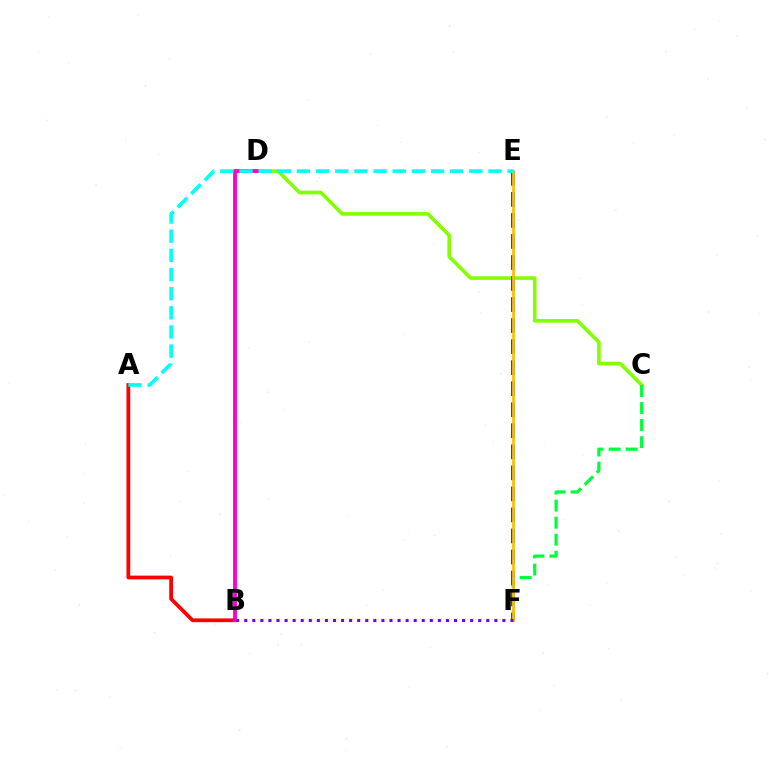{('A', 'B'): [{'color': '#ff0000', 'line_style': 'solid', 'thickness': 2.7}], ('C', 'D'): [{'color': '#84ff00', 'line_style': 'solid', 'thickness': 2.59}], ('B', 'D'): [{'color': '#ff00cf', 'line_style': 'solid', 'thickness': 2.79}], ('C', 'F'): [{'color': '#00ff39', 'line_style': 'dashed', 'thickness': 2.32}], ('E', 'F'): [{'color': '#004bff', 'line_style': 'dashed', 'thickness': 2.86}, {'color': '#ffbd00', 'line_style': 'solid', 'thickness': 1.96}], ('A', 'E'): [{'color': '#00fff6', 'line_style': 'dashed', 'thickness': 2.6}], ('B', 'F'): [{'color': '#7200ff', 'line_style': 'dotted', 'thickness': 2.19}]}